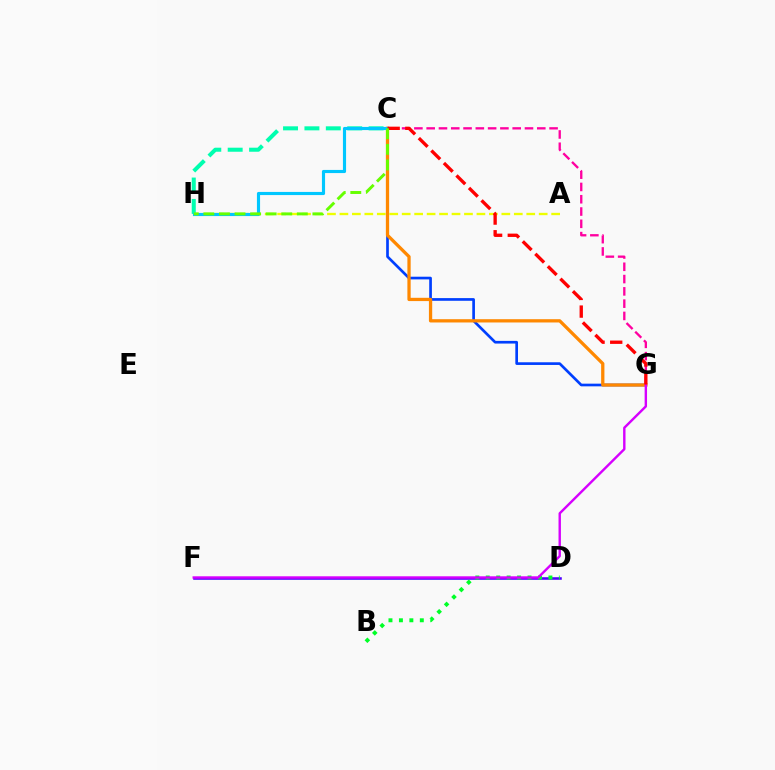{('A', 'H'): [{'color': '#eeff00', 'line_style': 'dashed', 'thickness': 1.69}], ('C', 'G'): [{'color': '#003fff', 'line_style': 'solid', 'thickness': 1.93}, {'color': '#ff8800', 'line_style': 'solid', 'thickness': 2.36}, {'color': '#ff00a0', 'line_style': 'dashed', 'thickness': 1.67}, {'color': '#ff0000', 'line_style': 'dashed', 'thickness': 2.4}], ('C', 'H'): [{'color': '#00ffaf', 'line_style': 'dashed', 'thickness': 2.91}, {'color': '#00c7ff', 'line_style': 'solid', 'thickness': 2.26}, {'color': '#66ff00', 'line_style': 'dashed', 'thickness': 2.12}], ('D', 'F'): [{'color': '#4f00ff', 'line_style': 'solid', 'thickness': 1.85}], ('B', 'D'): [{'color': '#00ff27', 'line_style': 'dotted', 'thickness': 2.84}], ('F', 'G'): [{'color': '#d600ff', 'line_style': 'solid', 'thickness': 1.73}]}